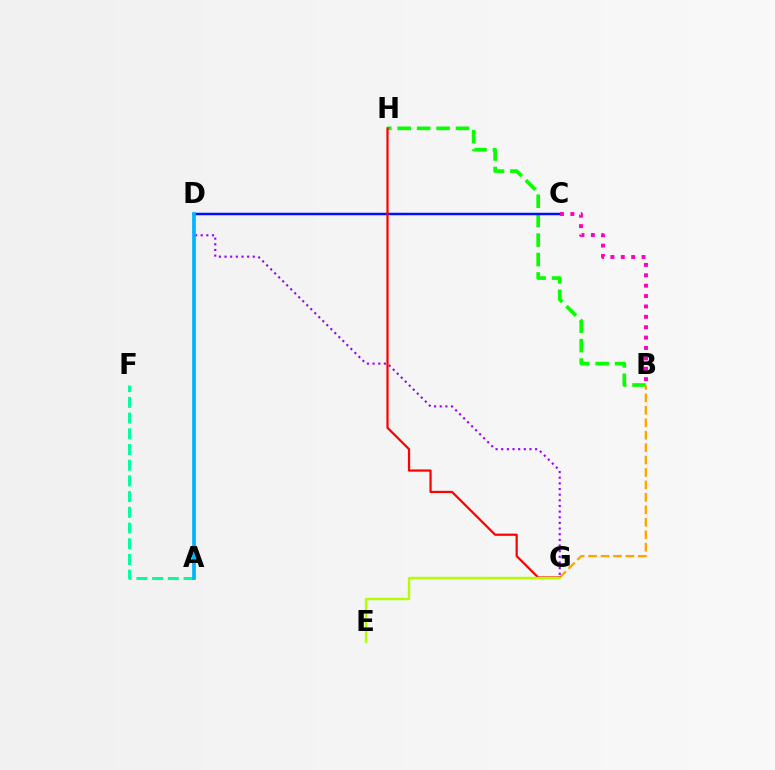{('B', 'H'): [{'color': '#08ff00', 'line_style': 'dashed', 'thickness': 2.64}], ('C', 'D'): [{'color': '#0010ff', 'line_style': 'solid', 'thickness': 1.79}], ('A', 'F'): [{'color': '#00ff9d', 'line_style': 'dashed', 'thickness': 2.13}], ('B', 'G'): [{'color': '#ffa500', 'line_style': 'dashed', 'thickness': 1.69}], ('D', 'G'): [{'color': '#9b00ff', 'line_style': 'dotted', 'thickness': 1.54}], ('A', 'D'): [{'color': '#00b5ff', 'line_style': 'solid', 'thickness': 2.67}], ('B', 'C'): [{'color': '#ff00bd', 'line_style': 'dotted', 'thickness': 2.82}], ('G', 'H'): [{'color': '#ff0000', 'line_style': 'solid', 'thickness': 1.6}], ('E', 'G'): [{'color': '#b3ff00', 'line_style': 'solid', 'thickness': 1.71}]}